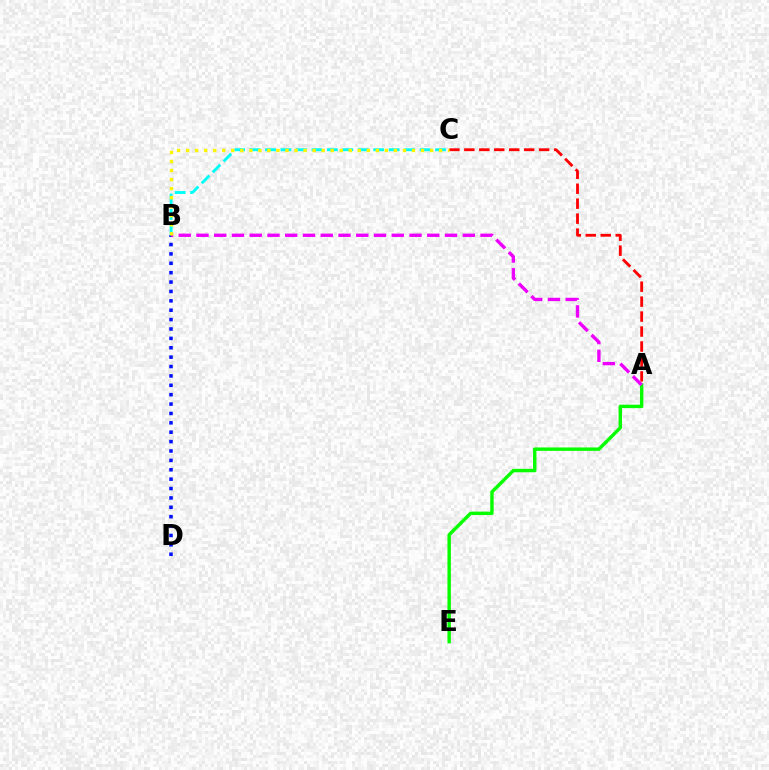{('A', 'E'): [{'color': '#08ff00', 'line_style': 'solid', 'thickness': 2.47}], ('A', 'C'): [{'color': '#ff0000', 'line_style': 'dashed', 'thickness': 2.03}], ('B', 'D'): [{'color': '#0010ff', 'line_style': 'dotted', 'thickness': 2.55}], ('B', 'C'): [{'color': '#00fff6', 'line_style': 'dashed', 'thickness': 2.1}, {'color': '#fcf500', 'line_style': 'dotted', 'thickness': 2.46}], ('A', 'B'): [{'color': '#ee00ff', 'line_style': 'dashed', 'thickness': 2.41}]}